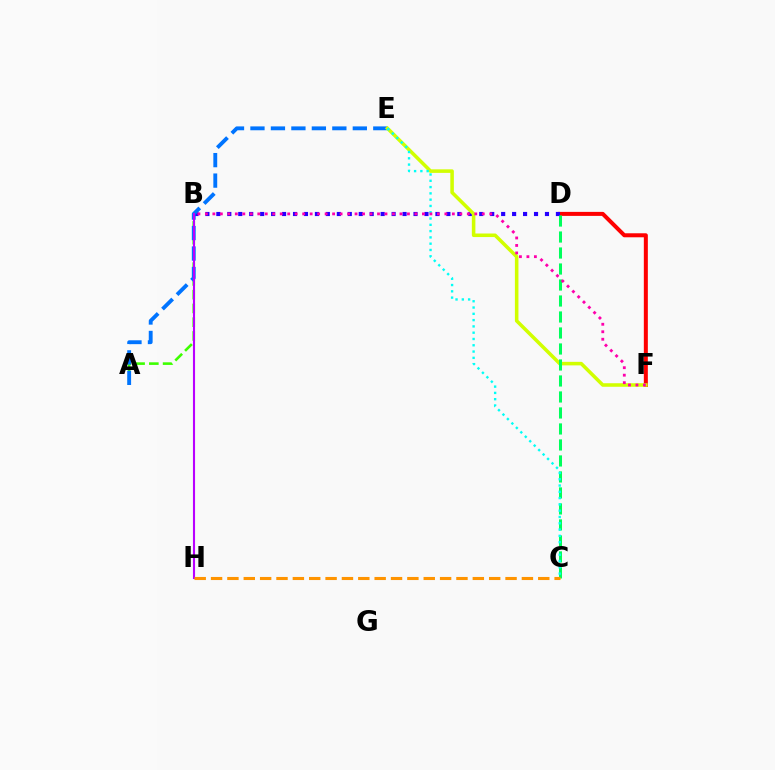{('D', 'F'): [{'color': '#ff0000', 'line_style': 'solid', 'thickness': 2.89}], ('B', 'D'): [{'color': '#2500ff', 'line_style': 'dotted', 'thickness': 2.98}], ('A', 'B'): [{'color': '#3dff00', 'line_style': 'dashed', 'thickness': 1.87}], ('A', 'E'): [{'color': '#0074ff', 'line_style': 'dashed', 'thickness': 2.78}], ('E', 'F'): [{'color': '#d1ff00', 'line_style': 'solid', 'thickness': 2.55}], ('B', 'H'): [{'color': '#b900ff', 'line_style': 'solid', 'thickness': 1.51}], ('C', 'D'): [{'color': '#00ff5c', 'line_style': 'dashed', 'thickness': 2.17}], ('C', 'E'): [{'color': '#00fff6', 'line_style': 'dotted', 'thickness': 1.71}], ('B', 'F'): [{'color': '#ff00ac', 'line_style': 'dotted', 'thickness': 2.03}], ('C', 'H'): [{'color': '#ff9400', 'line_style': 'dashed', 'thickness': 2.22}]}